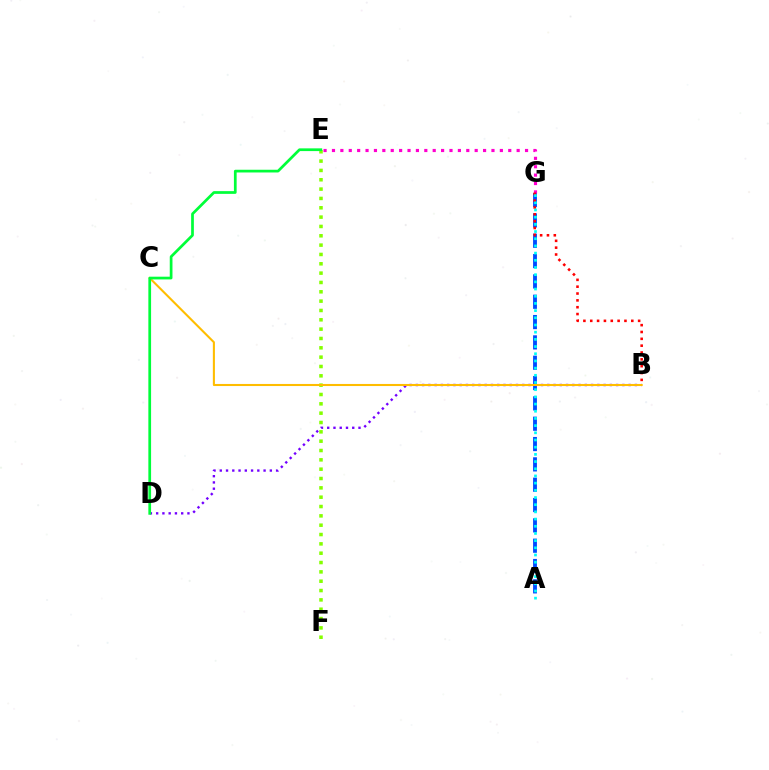{('B', 'D'): [{'color': '#7200ff', 'line_style': 'dotted', 'thickness': 1.7}], ('E', 'F'): [{'color': '#84ff00', 'line_style': 'dotted', 'thickness': 2.54}], ('A', 'G'): [{'color': '#004bff', 'line_style': 'dashed', 'thickness': 2.76}, {'color': '#00fff6', 'line_style': 'dotted', 'thickness': 1.95}], ('B', 'C'): [{'color': '#ffbd00', 'line_style': 'solid', 'thickness': 1.5}], ('E', 'G'): [{'color': '#ff00cf', 'line_style': 'dotted', 'thickness': 2.28}], ('D', 'E'): [{'color': '#00ff39', 'line_style': 'solid', 'thickness': 1.96}], ('B', 'G'): [{'color': '#ff0000', 'line_style': 'dotted', 'thickness': 1.86}]}